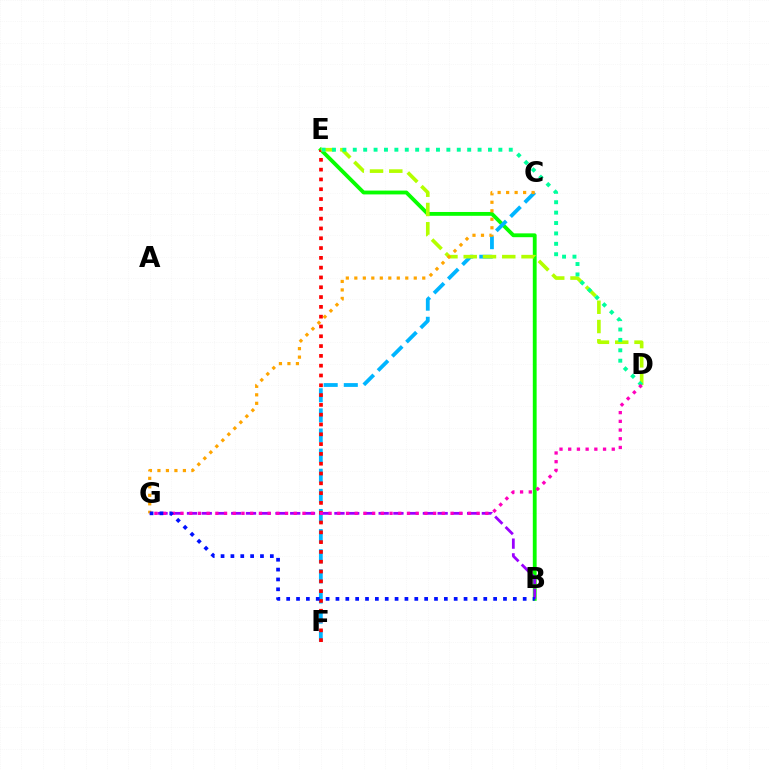{('B', 'E'): [{'color': '#08ff00', 'line_style': 'solid', 'thickness': 2.76}], ('C', 'F'): [{'color': '#00b5ff', 'line_style': 'dashed', 'thickness': 2.73}], ('B', 'G'): [{'color': '#9b00ff', 'line_style': 'dashed', 'thickness': 2.0}, {'color': '#0010ff', 'line_style': 'dotted', 'thickness': 2.68}], ('E', 'F'): [{'color': '#ff0000', 'line_style': 'dotted', 'thickness': 2.66}], ('D', 'E'): [{'color': '#b3ff00', 'line_style': 'dashed', 'thickness': 2.62}, {'color': '#00ff9d', 'line_style': 'dotted', 'thickness': 2.83}], ('C', 'G'): [{'color': '#ffa500', 'line_style': 'dotted', 'thickness': 2.31}], ('D', 'G'): [{'color': '#ff00bd', 'line_style': 'dotted', 'thickness': 2.37}]}